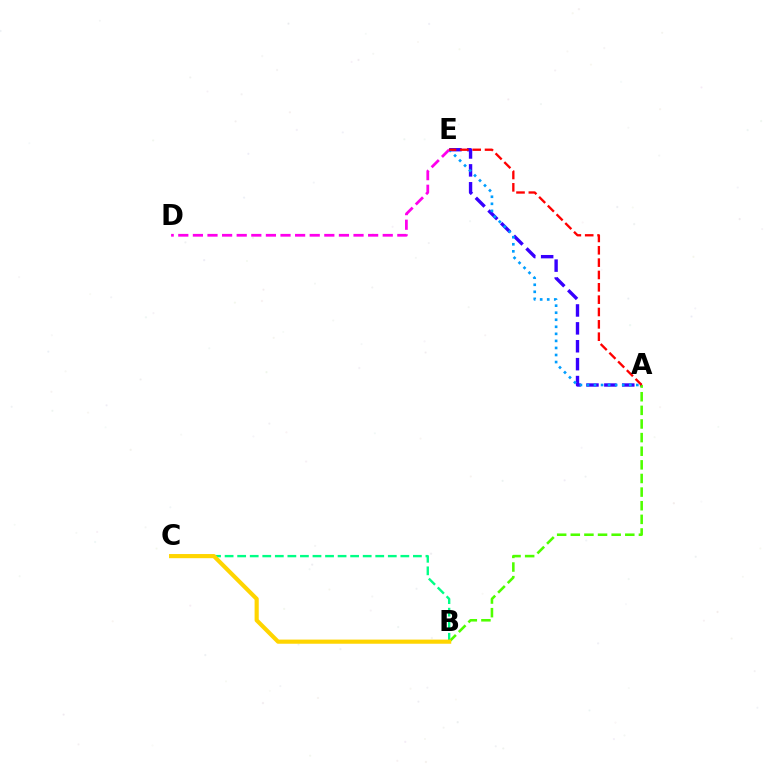{('A', 'E'): [{'color': '#3700ff', 'line_style': 'dashed', 'thickness': 2.43}, {'color': '#009eff', 'line_style': 'dotted', 'thickness': 1.91}, {'color': '#ff0000', 'line_style': 'dashed', 'thickness': 1.68}], ('B', 'C'): [{'color': '#00ff86', 'line_style': 'dashed', 'thickness': 1.71}, {'color': '#ffd500', 'line_style': 'solid', 'thickness': 2.99}], ('A', 'B'): [{'color': '#4fff00', 'line_style': 'dashed', 'thickness': 1.85}], ('D', 'E'): [{'color': '#ff00ed', 'line_style': 'dashed', 'thickness': 1.98}]}